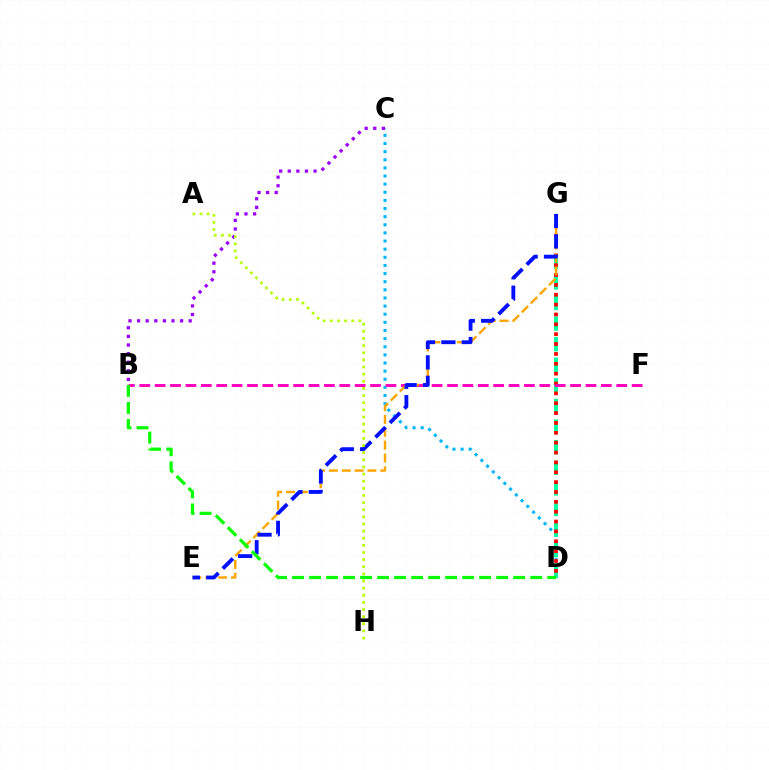{('C', 'D'): [{'color': '#00b5ff', 'line_style': 'dotted', 'thickness': 2.21}], ('D', 'G'): [{'color': '#00ff9d', 'line_style': 'dashed', 'thickness': 2.8}, {'color': '#ff0000', 'line_style': 'dotted', 'thickness': 2.68}], ('B', 'F'): [{'color': '#ff00bd', 'line_style': 'dashed', 'thickness': 2.09}], ('B', 'C'): [{'color': '#9b00ff', 'line_style': 'dotted', 'thickness': 2.34}], ('E', 'G'): [{'color': '#ffa500', 'line_style': 'dashed', 'thickness': 1.74}, {'color': '#0010ff', 'line_style': 'dashed', 'thickness': 2.77}], ('B', 'D'): [{'color': '#08ff00', 'line_style': 'dashed', 'thickness': 2.31}], ('A', 'H'): [{'color': '#b3ff00', 'line_style': 'dotted', 'thickness': 1.94}]}